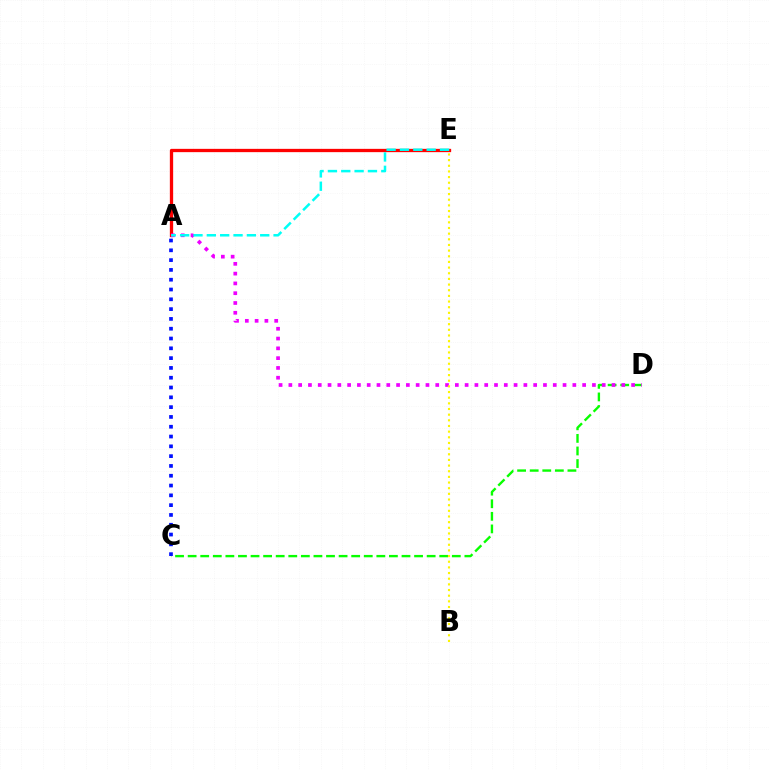{('C', 'D'): [{'color': '#08ff00', 'line_style': 'dashed', 'thickness': 1.71}], ('A', 'E'): [{'color': '#ff0000', 'line_style': 'solid', 'thickness': 2.37}, {'color': '#00fff6', 'line_style': 'dashed', 'thickness': 1.81}], ('A', 'D'): [{'color': '#ee00ff', 'line_style': 'dotted', 'thickness': 2.66}], ('B', 'E'): [{'color': '#fcf500', 'line_style': 'dotted', 'thickness': 1.54}], ('A', 'C'): [{'color': '#0010ff', 'line_style': 'dotted', 'thickness': 2.66}]}